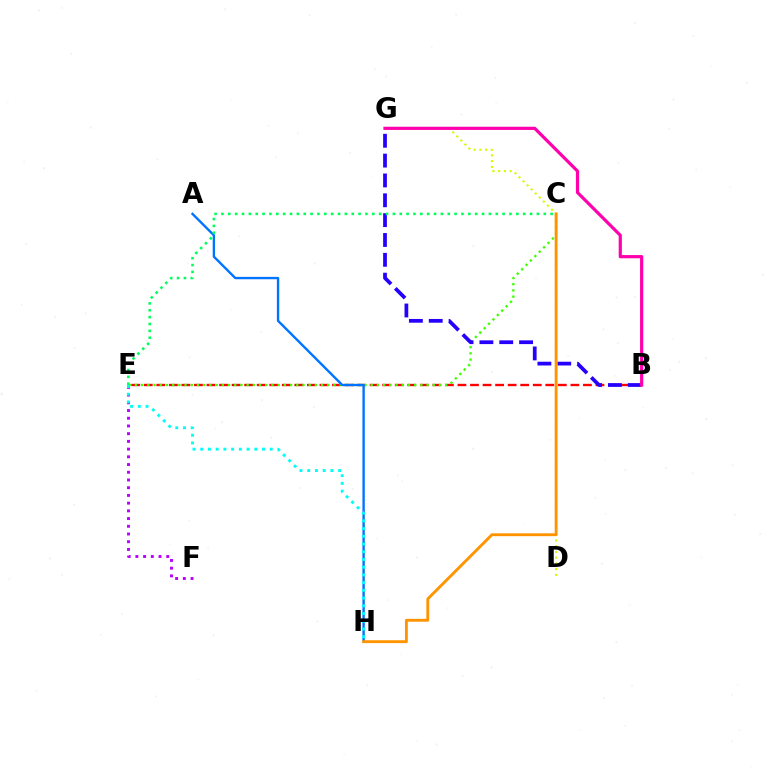{('B', 'E'): [{'color': '#ff0000', 'line_style': 'dashed', 'thickness': 1.7}], ('E', 'F'): [{'color': '#b900ff', 'line_style': 'dotted', 'thickness': 2.1}], ('C', 'E'): [{'color': '#3dff00', 'line_style': 'dotted', 'thickness': 1.69}, {'color': '#00ff5c', 'line_style': 'dotted', 'thickness': 1.86}], ('B', 'G'): [{'color': '#2500ff', 'line_style': 'dashed', 'thickness': 2.7}, {'color': '#ff00ac', 'line_style': 'solid', 'thickness': 2.3}], ('A', 'H'): [{'color': '#0074ff', 'line_style': 'solid', 'thickness': 1.71}], ('D', 'G'): [{'color': '#d1ff00', 'line_style': 'dotted', 'thickness': 1.56}], ('C', 'H'): [{'color': '#ff9400', 'line_style': 'solid', 'thickness': 2.06}], ('E', 'H'): [{'color': '#00fff6', 'line_style': 'dotted', 'thickness': 2.1}]}